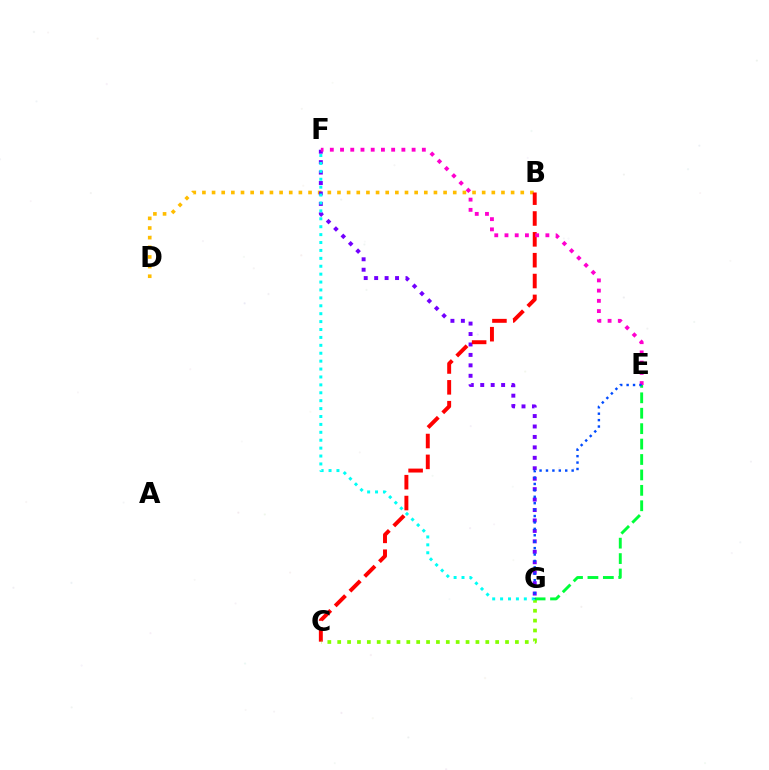{('B', 'D'): [{'color': '#ffbd00', 'line_style': 'dotted', 'thickness': 2.62}], ('F', 'G'): [{'color': '#7200ff', 'line_style': 'dotted', 'thickness': 2.84}, {'color': '#00fff6', 'line_style': 'dotted', 'thickness': 2.15}], ('B', 'C'): [{'color': '#ff0000', 'line_style': 'dashed', 'thickness': 2.83}], ('E', 'F'): [{'color': '#ff00cf', 'line_style': 'dotted', 'thickness': 2.78}], ('C', 'G'): [{'color': '#84ff00', 'line_style': 'dotted', 'thickness': 2.68}], ('E', 'G'): [{'color': '#00ff39', 'line_style': 'dashed', 'thickness': 2.09}, {'color': '#004bff', 'line_style': 'dotted', 'thickness': 1.74}]}